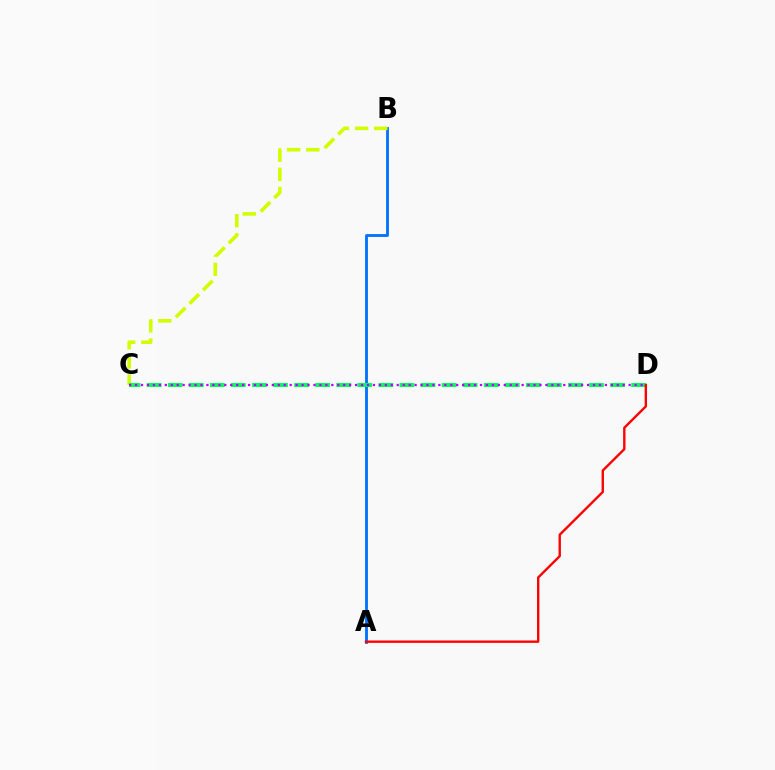{('A', 'B'): [{'color': '#0074ff', 'line_style': 'solid', 'thickness': 2.05}], ('B', 'C'): [{'color': '#d1ff00', 'line_style': 'dashed', 'thickness': 2.61}], ('C', 'D'): [{'color': '#00ff5c', 'line_style': 'dashed', 'thickness': 2.86}, {'color': '#b900ff', 'line_style': 'dotted', 'thickness': 1.62}], ('A', 'D'): [{'color': '#ff0000', 'line_style': 'solid', 'thickness': 1.71}]}